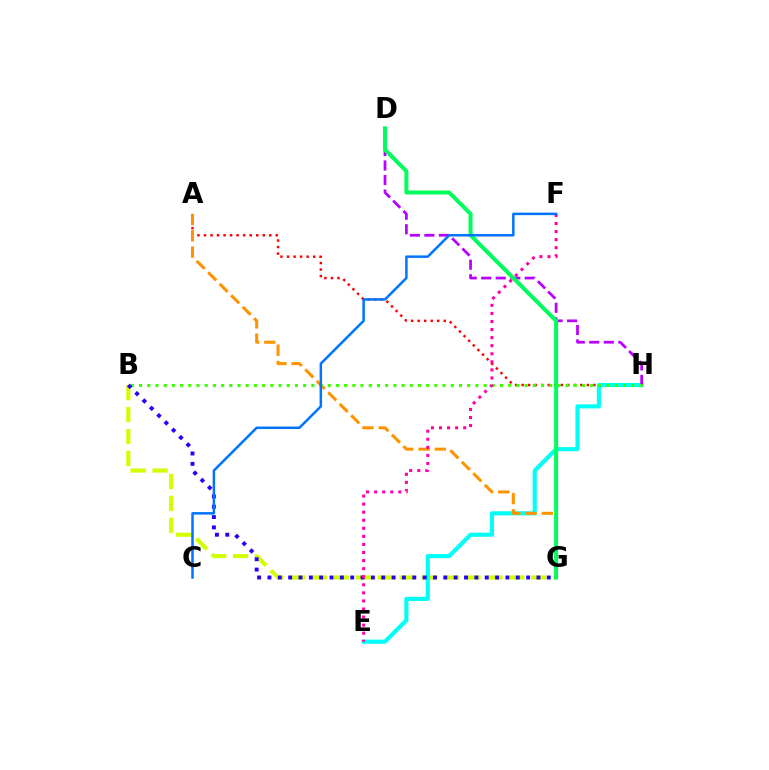{('A', 'H'): [{'color': '#ff0000', 'line_style': 'dotted', 'thickness': 1.77}], ('B', 'G'): [{'color': '#d1ff00', 'line_style': 'dashed', 'thickness': 2.98}, {'color': '#2500ff', 'line_style': 'dotted', 'thickness': 2.81}], ('E', 'H'): [{'color': '#00fff6', 'line_style': 'solid', 'thickness': 2.97}], ('D', 'H'): [{'color': '#b900ff', 'line_style': 'dashed', 'thickness': 1.97}], ('A', 'G'): [{'color': '#ff9400', 'line_style': 'dashed', 'thickness': 2.21}], ('B', 'H'): [{'color': '#3dff00', 'line_style': 'dotted', 'thickness': 2.23}], ('D', 'G'): [{'color': '#00ff5c', 'line_style': 'solid', 'thickness': 2.88}], ('E', 'F'): [{'color': '#ff00ac', 'line_style': 'dotted', 'thickness': 2.19}], ('C', 'F'): [{'color': '#0074ff', 'line_style': 'solid', 'thickness': 1.79}]}